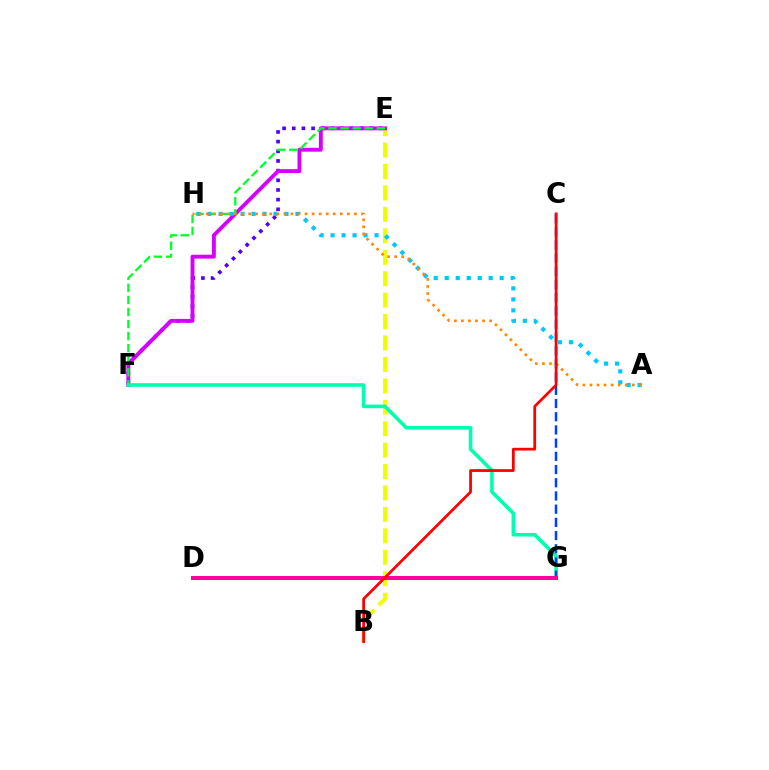{('B', 'E'): [{'color': '#eeff00', 'line_style': 'dashed', 'thickness': 2.91}], ('E', 'F'): [{'color': '#4f00ff', 'line_style': 'dotted', 'thickness': 2.63}, {'color': '#d600ff', 'line_style': 'solid', 'thickness': 2.8}, {'color': '#00ff27', 'line_style': 'dashed', 'thickness': 1.64}], ('D', 'G'): [{'color': '#66ff00', 'line_style': 'dashed', 'thickness': 2.07}, {'color': '#ff00a0', 'line_style': 'solid', 'thickness': 2.87}], ('A', 'H'): [{'color': '#00c7ff', 'line_style': 'dotted', 'thickness': 2.99}, {'color': '#ff8800', 'line_style': 'dotted', 'thickness': 1.92}], ('F', 'G'): [{'color': '#00ffaf', 'line_style': 'solid', 'thickness': 2.58}], ('C', 'G'): [{'color': '#003fff', 'line_style': 'dashed', 'thickness': 1.79}], ('B', 'C'): [{'color': '#ff0000', 'line_style': 'solid', 'thickness': 1.98}]}